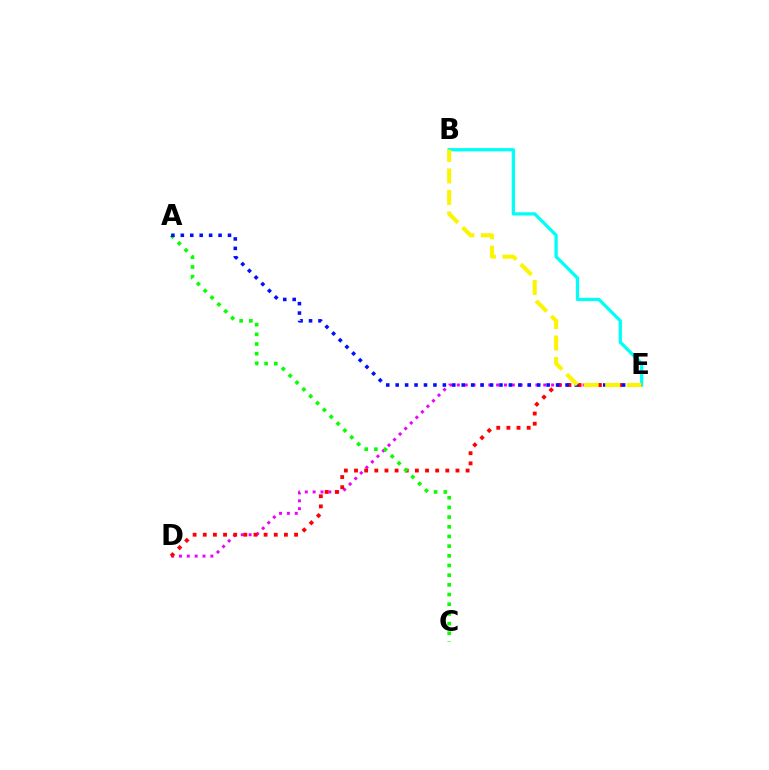{('D', 'E'): [{'color': '#ee00ff', 'line_style': 'dotted', 'thickness': 2.13}, {'color': '#ff0000', 'line_style': 'dotted', 'thickness': 2.76}], ('A', 'C'): [{'color': '#08ff00', 'line_style': 'dotted', 'thickness': 2.63}], ('B', 'E'): [{'color': '#00fff6', 'line_style': 'solid', 'thickness': 2.36}, {'color': '#fcf500', 'line_style': 'dashed', 'thickness': 2.92}], ('A', 'E'): [{'color': '#0010ff', 'line_style': 'dotted', 'thickness': 2.56}]}